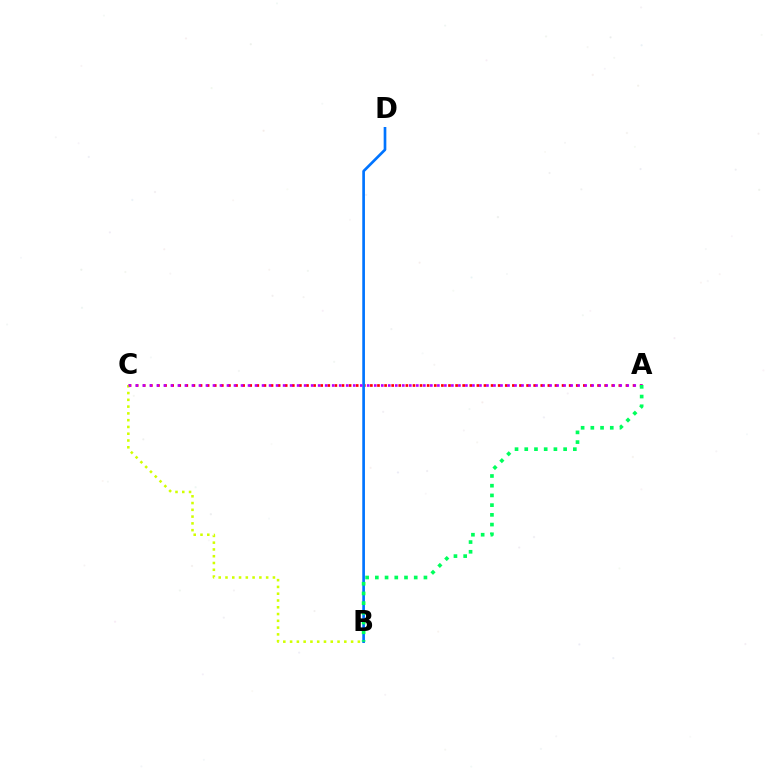{('A', 'C'): [{'color': '#ff0000', 'line_style': 'dotted', 'thickness': 1.93}, {'color': '#b900ff', 'line_style': 'dotted', 'thickness': 1.91}], ('B', 'D'): [{'color': '#0074ff', 'line_style': 'solid', 'thickness': 1.92}], ('B', 'C'): [{'color': '#d1ff00', 'line_style': 'dotted', 'thickness': 1.84}], ('A', 'B'): [{'color': '#00ff5c', 'line_style': 'dotted', 'thickness': 2.64}]}